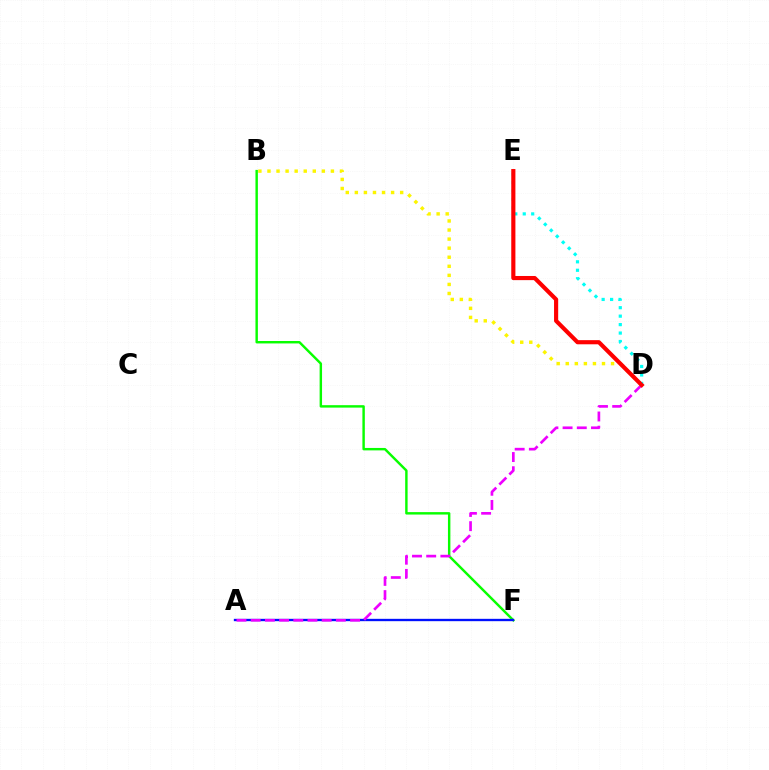{('B', 'D'): [{'color': '#fcf500', 'line_style': 'dotted', 'thickness': 2.46}], ('D', 'E'): [{'color': '#00fff6', 'line_style': 'dotted', 'thickness': 2.3}, {'color': '#ff0000', 'line_style': 'solid', 'thickness': 2.98}], ('B', 'F'): [{'color': '#08ff00', 'line_style': 'solid', 'thickness': 1.75}], ('A', 'F'): [{'color': '#0010ff', 'line_style': 'solid', 'thickness': 1.69}], ('A', 'D'): [{'color': '#ee00ff', 'line_style': 'dashed', 'thickness': 1.93}]}